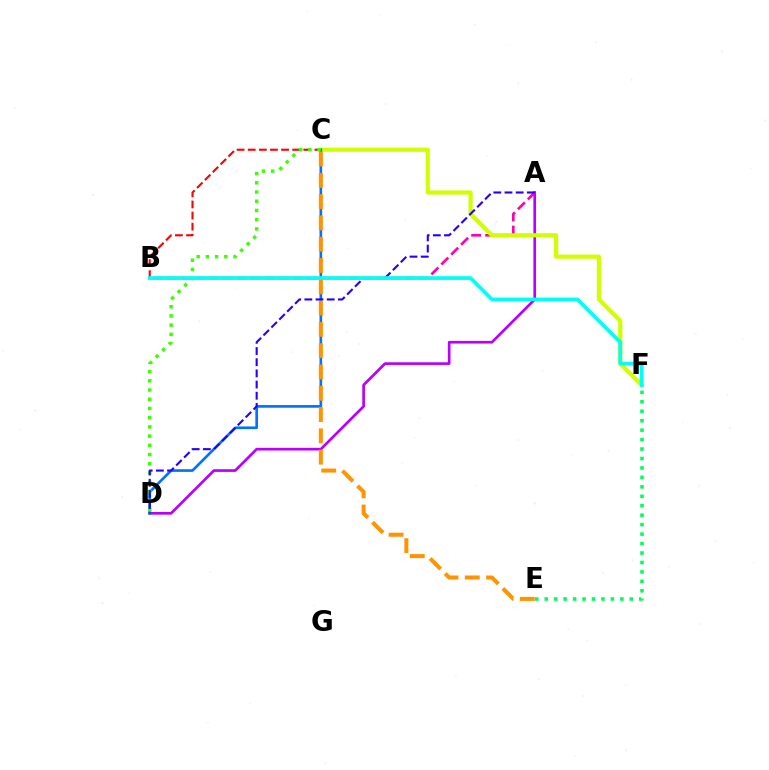{('A', 'D'): [{'color': '#b900ff', 'line_style': 'solid', 'thickness': 1.93}, {'color': '#2500ff', 'line_style': 'dashed', 'thickness': 1.52}], ('A', 'B'): [{'color': '#ff00ac', 'line_style': 'dashed', 'thickness': 1.9}], ('E', 'F'): [{'color': '#00ff5c', 'line_style': 'dotted', 'thickness': 2.57}], ('B', 'C'): [{'color': '#ff0000', 'line_style': 'dashed', 'thickness': 1.51}], ('C', 'F'): [{'color': '#d1ff00', 'line_style': 'solid', 'thickness': 3.0}], ('C', 'D'): [{'color': '#0074ff', 'line_style': 'solid', 'thickness': 1.92}, {'color': '#3dff00', 'line_style': 'dotted', 'thickness': 2.5}], ('C', 'E'): [{'color': '#ff9400', 'line_style': 'dashed', 'thickness': 2.89}], ('B', 'F'): [{'color': '#00fff6', 'line_style': 'solid', 'thickness': 2.69}]}